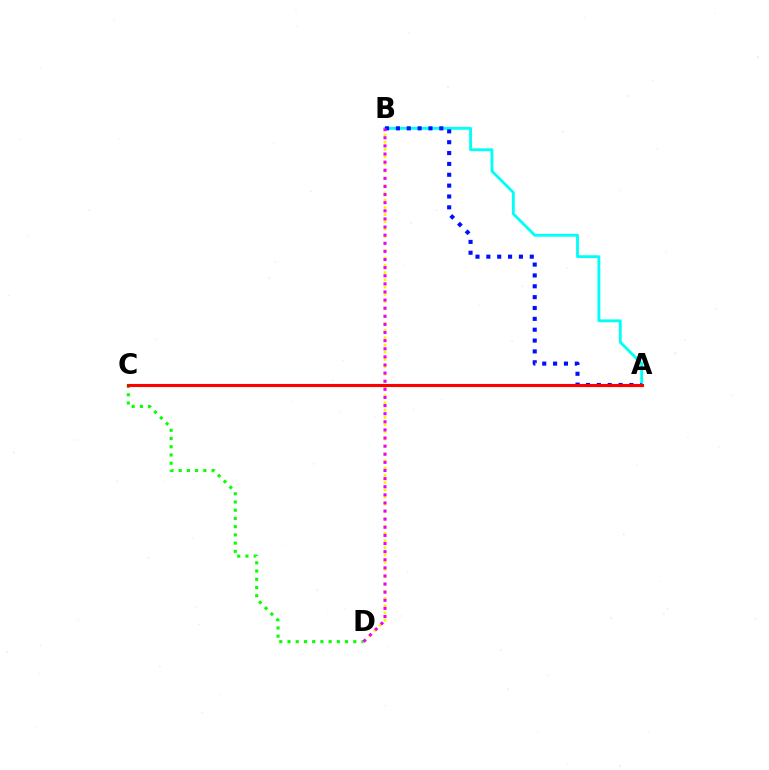{('B', 'D'): [{'color': '#fcf500', 'line_style': 'dotted', 'thickness': 1.97}, {'color': '#ee00ff', 'line_style': 'dotted', 'thickness': 2.2}], ('A', 'B'): [{'color': '#00fff6', 'line_style': 'solid', 'thickness': 2.05}, {'color': '#0010ff', 'line_style': 'dotted', 'thickness': 2.95}], ('C', 'D'): [{'color': '#08ff00', 'line_style': 'dotted', 'thickness': 2.23}], ('A', 'C'): [{'color': '#ff0000', 'line_style': 'solid', 'thickness': 2.23}]}